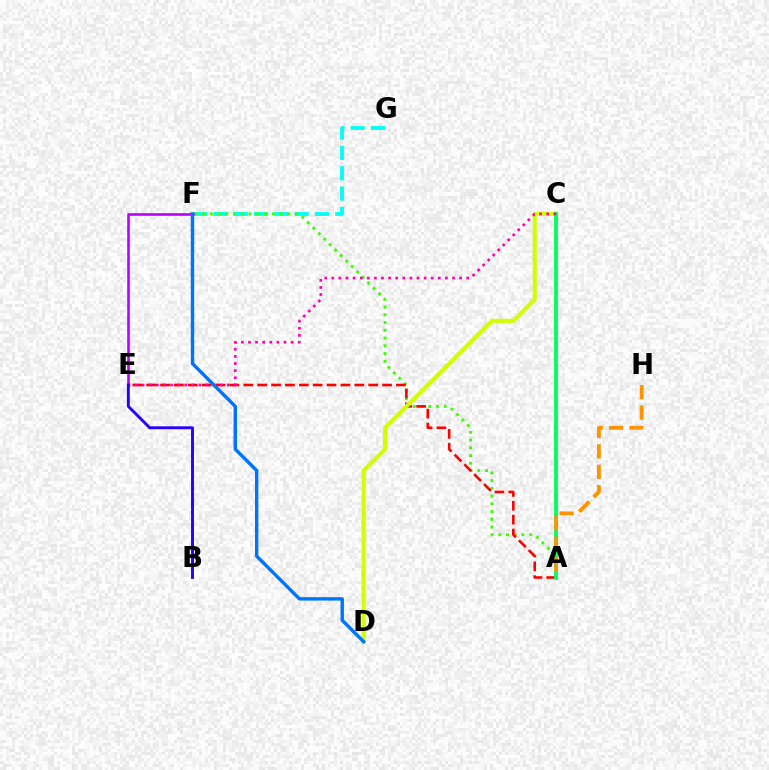{('F', 'G'): [{'color': '#00fff6', 'line_style': 'dashed', 'thickness': 2.76}], ('A', 'F'): [{'color': '#3dff00', 'line_style': 'dotted', 'thickness': 2.1}], ('A', 'E'): [{'color': '#ff0000', 'line_style': 'dashed', 'thickness': 1.88}], ('C', 'D'): [{'color': '#d1ff00', 'line_style': 'solid', 'thickness': 2.92}], ('A', 'C'): [{'color': '#00ff5c', 'line_style': 'solid', 'thickness': 2.76}], ('A', 'H'): [{'color': '#ff9400', 'line_style': 'dashed', 'thickness': 2.77}], ('E', 'F'): [{'color': '#b900ff', 'line_style': 'solid', 'thickness': 1.87}], ('C', 'E'): [{'color': '#ff00ac', 'line_style': 'dotted', 'thickness': 1.93}], ('B', 'E'): [{'color': '#2500ff', 'line_style': 'solid', 'thickness': 2.09}], ('D', 'F'): [{'color': '#0074ff', 'line_style': 'solid', 'thickness': 2.45}]}